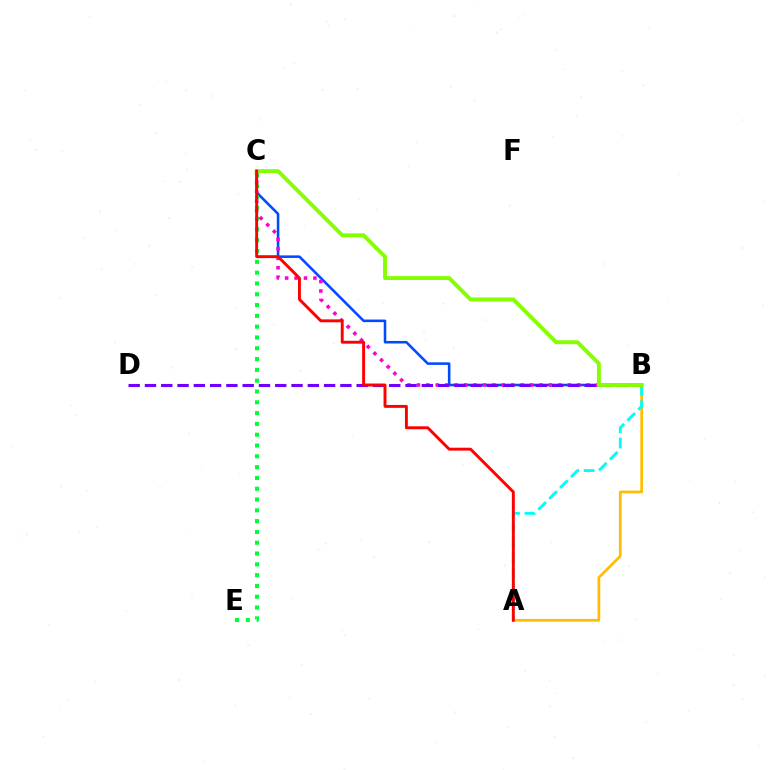{('B', 'C'): [{'color': '#004bff', 'line_style': 'solid', 'thickness': 1.85}, {'color': '#ff00cf', 'line_style': 'dotted', 'thickness': 2.56}, {'color': '#84ff00', 'line_style': 'solid', 'thickness': 2.81}], ('A', 'B'): [{'color': '#ffbd00', 'line_style': 'solid', 'thickness': 1.94}, {'color': '#00fff6', 'line_style': 'dashed', 'thickness': 2.09}], ('B', 'D'): [{'color': '#7200ff', 'line_style': 'dashed', 'thickness': 2.21}], ('C', 'E'): [{'color': '#00ff39', 'line_style': 'dotted', 'thickness': 2.94}], ('A', 'C'): [{'color': '#ff0000', 'line_style': 'solid', 'thickness': 2.1}]}